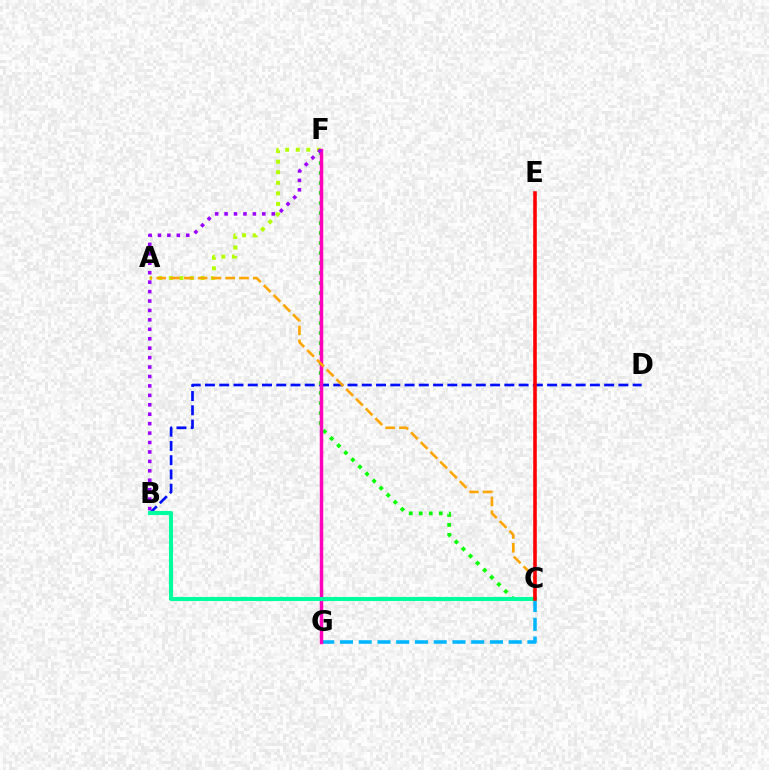{('B', 'D'): [{'color': '#0010ff', 'line_style': 'dashed', 'thickness': 1.94}], ('C', 'G'): [{'color': '#00b5ff', 'line_style': 'dashed', 'thickness': 2.55}], ('A', 'F'): [{'color': '#b3ff00', 'line_style': 'dotted', 'thickness': 2.87}], ('C', 'F'): [{'color': '#08ff00', 'line_style': 'dotted', 'thickness': 2.72}], ('F', 'G'): [{'color': '#ff00bd', 'line_style': 'solid', 'thickness': 2.48}], ('A', 'C'): [{'color': '#ffa500', 'line_style': 'dashed', 'thickness': 1.87}], ('B', 'F'): [{'color': '#9b00ff', 'line_style': 'dotted', 'thickness': 2.56}], ('B', 'C'): [{'color': '#00ff9d', 'line_style': 'solid', 'thickness': 2.95}], ('C', 'E'): [{'color': '#ff0000', 'line_style': 'solid', 'thickness': 2.58}]}